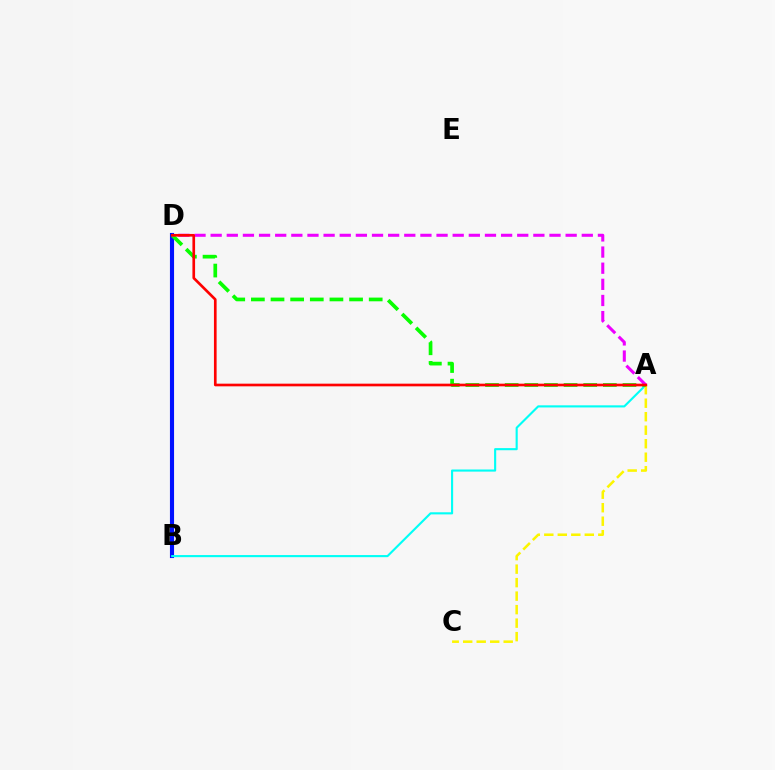{('B', 'D'): [{'color': '#0010ff', 'line_style': 'solid', 'thickness': 2.96}], ('A', 'B'): [{'color': '#00fff6', 'line_style': 'solid', 'thickness': 1.53}], ('A', 'C'): [{'color': '#fcf500', 'line_style': 'dashed', 'thickness': 1.83}], ('A', 'D'): [{'color': '#08ff00', 'line_style': 'dashed', 'thickness': 2.67}, {'color': '#ee00ff', 'line_style': 'dashed', 'thickness': 2.19}, {'color': '#ff0000', 'line_style': 'solid', 'thickness': 1.92}]}